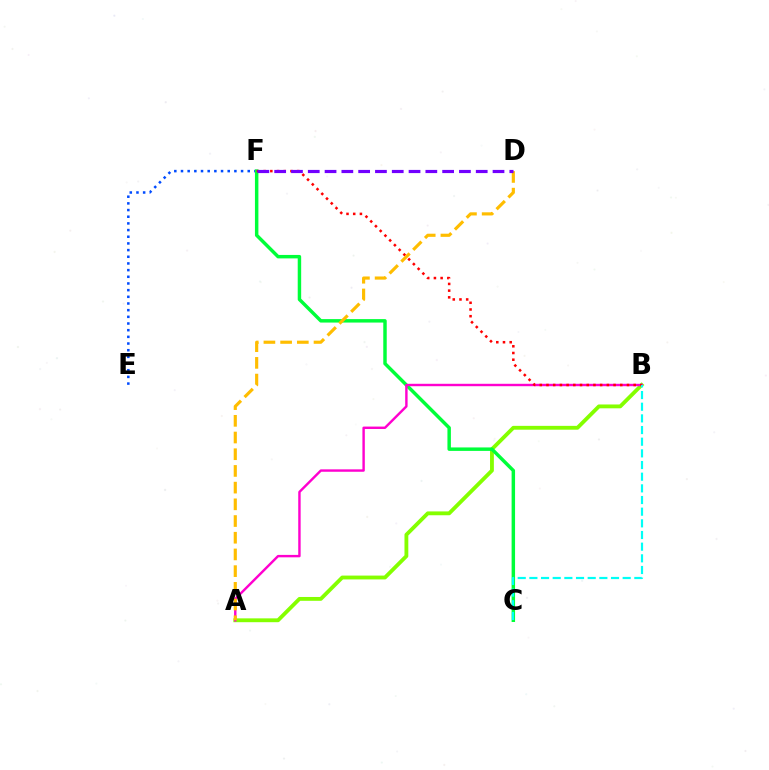{('A', 'B'): [{'color': '#84ff00', 'line_style': 'solid', 'thickness': 2.76}, {'color': '#ff00cf', 'line_style': 'solid', 'thickness': 1.74}], ('E', 'F'): [{'color': '#004bff', 'line_style': 'dotted', 'thickness': 1.81}], ('C', 'F'): [{'color': '#00ff39', 'line_style': 'solid', 'thickness': 2.49}], ('B', 'F'): [{'color': '#ff0000', 'line_style': 'dotted', 'thickness': 1.82}], ('A', 'D'): [{'color': '#ffbd00', 'line_style': 'dashed', 'thickness': 2.27}], ('B', 'C'): [{'color': '#00fff6', 'line_style': 'dashed', 'thickness': 1.58}], ('D', 'F'): [{'color': '#7200ff', 'line_style': 'dashed', 'thickness': 2.28}]}